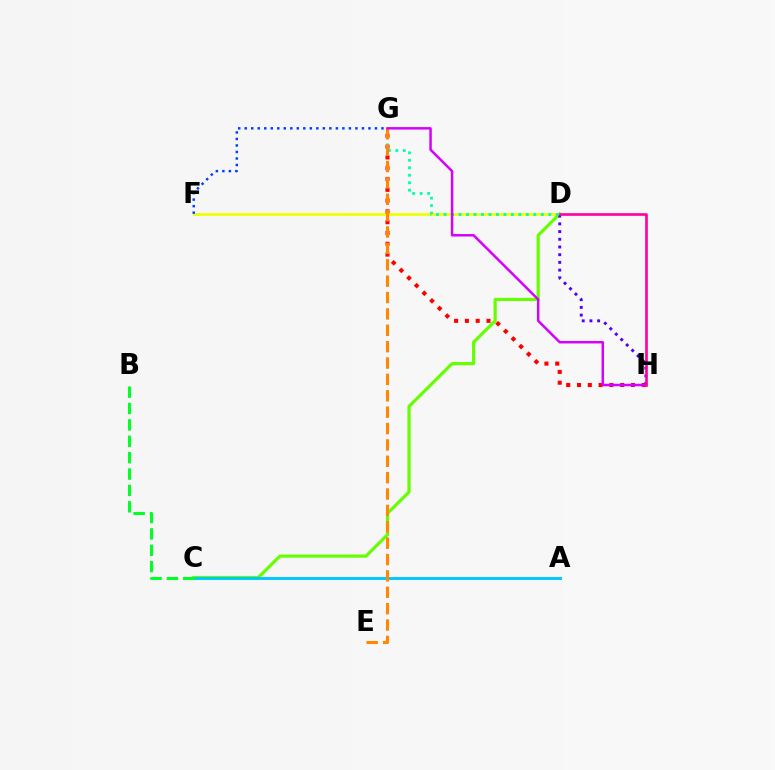{('C', 'D'): [{'color': '#66ff00', 'line_style': 'solid', 'thickness': 2.3}], ('D', 'F'): [{'color': '#eeff00', 'line_style': 'solid', 'thickness': 1.97}], ('A', 'C'): [{'color': '#00c7ff', 'line_style': 'solid', 'thickness': 2.1}], ('F', 'G'): [{'color': '#003fff', 'line_style': 'dotted', 'thickness': 1.77}], ('G', 'H'): [{'color': '#ff0000', 'line_style': 'dotted', 'thickness': 2.93}, {'color': '#d600ff', 'line_style': 'solid', 'thickness': 1.79}], ('D', 'H'): [{'color': '#4f00ff', 'line_style': 'dotted', 'thickness': 2.09}, {'color': '#ff00a0', 'line_style': 'solid', 'thickness': 1.91}], ('B', 'C'): [{'color': '#00ff27', 'line_style': 'dashed', 'thickness': 2.22}], ('D', 'G'): [{'color': '#00ffaf', 'line_style': 'dotted', 'thickness': 2.03}], ('E', 'G'): [{'color': '#ff8800', 'line_style': 'dashed', 'thickness': 2.22}]}